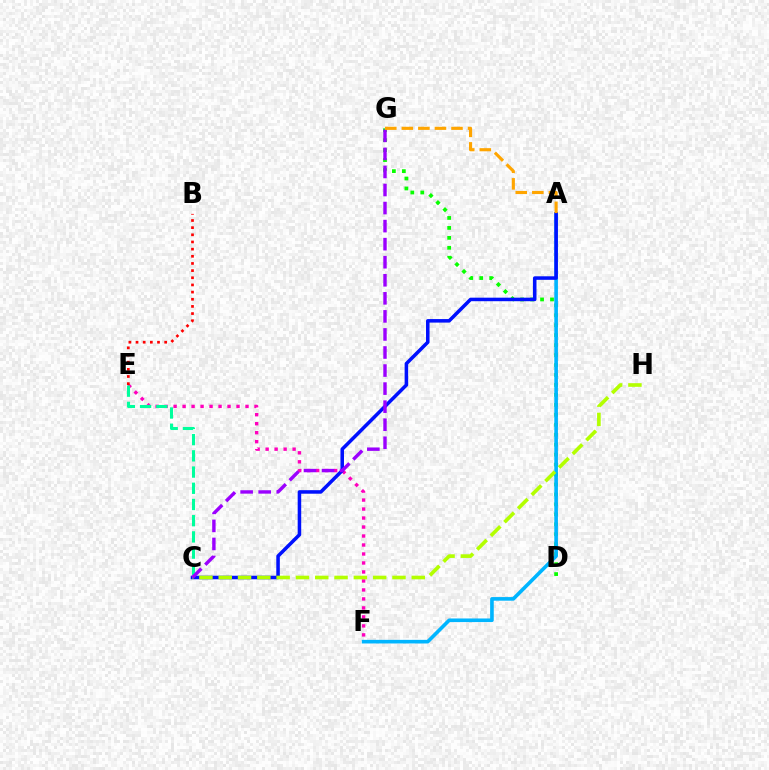{('D', 'G'): [{'color': '#08ff00', 'line_style': 'dotted', 'thickness': 2.7}], ('A', 'F'): [{'color': '#00b5ff', 'line_style': 'solid', 'thickness': 2.61}], ('E', 'F'): [{'color': '#ff00bd', 'line_style': 'dotted', 'thickness': 2.44}], ('C', 'E'): [{'color': '#00ff9d', 'line_style': 'dashed', 'thickness': 2.2}], ('B', 'E'): [{'color': '#ff0000', 'line_style': 'dotted', 'thickness': 1.95}], ('A', 'C'): [{'color': '#0010ff', 'line_style': 'solid', 'thickness': 2.54}], ('C', 'H'): [{'color': '#b3ff00', 'line_style': 'dashed', 'thickness': 2.62}], ('C', 'G'): [{'color': '#9b00ff', 'line_style': 'dashed', 'thickness': 2.45}], ('A', 'G'): [{'color': '#ffa500', 'line_style': 'dashed', 'thickness': 2.25}]}